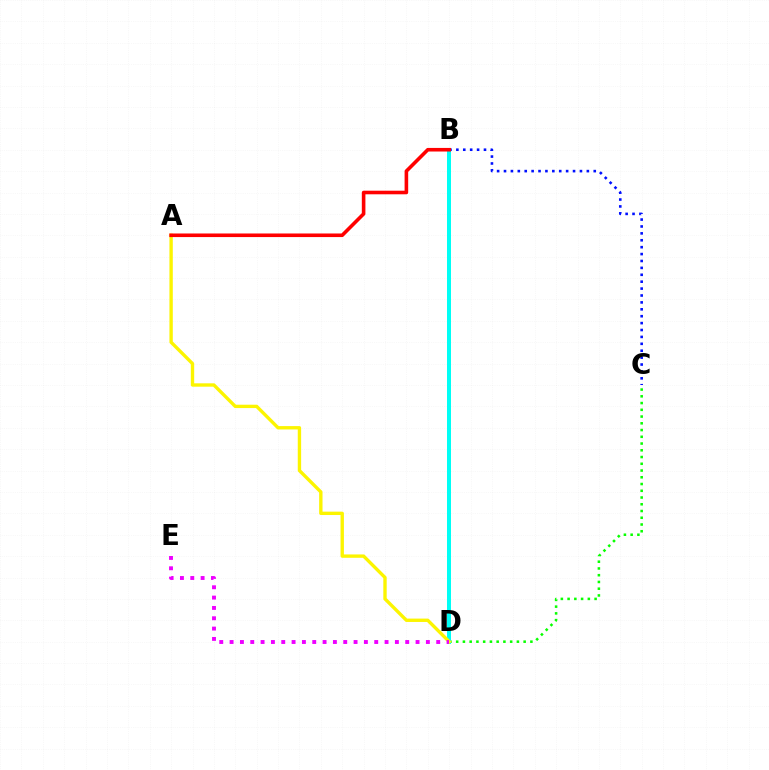{('C', 'D'): [{'color': '#08ff00', 'line_style': 'dotted', 'thickness': 1.83}], ('B', 'D'): [{'color': '#00fff6', 'line_style': 'solid', 'thickness': 2.87}], ('A', 'D'): [{'color': '#fcf500', 'line_style': 'solid', 'thickness': 2.42}], ('B', 'C'): [{'color': '#0010ff', 'line_style': 'dotted', 'thickness': 1.88}], ('A', 'B'): [{'color': '#ff0000', 'line_style': 'solid', 'thickness': 2.59}], ('D', 'E'): [{'color': '#ee00ff', 'line_style': 'dotted', 'thickness': 2.81}]}